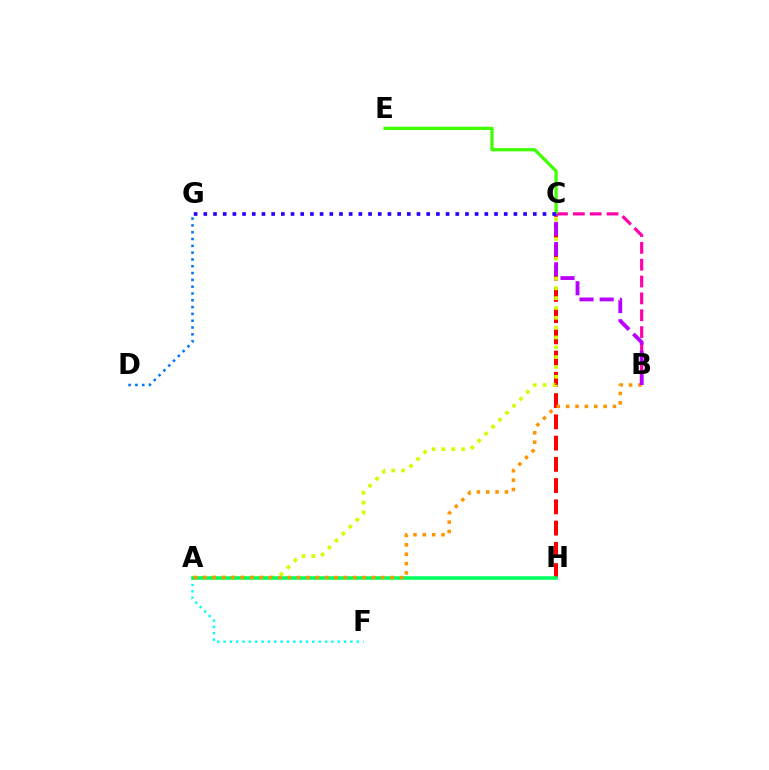{('C', 'H'): [{'color': '#ff0000', 'line_style': 'dashed', 'thickness': 2.89}], ('B', 'C'): [{'color': '#ff00ac', 'line_style': 'dashed', 'thickness': 2.29}, {'color': '#b900ff', 'line_style': 'dashed', 'thickness': 2.74}], ('A', 'F'): [{'color': '#00fff6', 'line_style': 'dotted', 'thickness': 1.72}], ('A', 'C'): [{'color': '#d1ff00', 'line_style': 'dotted', 'thickness': 2.67}], ('C', 'E'): [{'color': '#3dff00', 'line_style': 'solid', 'thickness': 2.32}], ('A', 'H'): [{'color': '#00ff5c', 'line_style': 'solid', 'thickness': 2.54}], ('D', 'G'): [{'color': '#0074ff', 'line_style': 'dotted', 'thickness': 1.85}], ('A', 'B'): [{'color': '#ff9400', 'line_style': 'dotted', 'thickness': 2.54}], ('C', 'G'): [{'color': '#2500ff', 'line_style': 'dotted', 'thickness': 2.63}]}